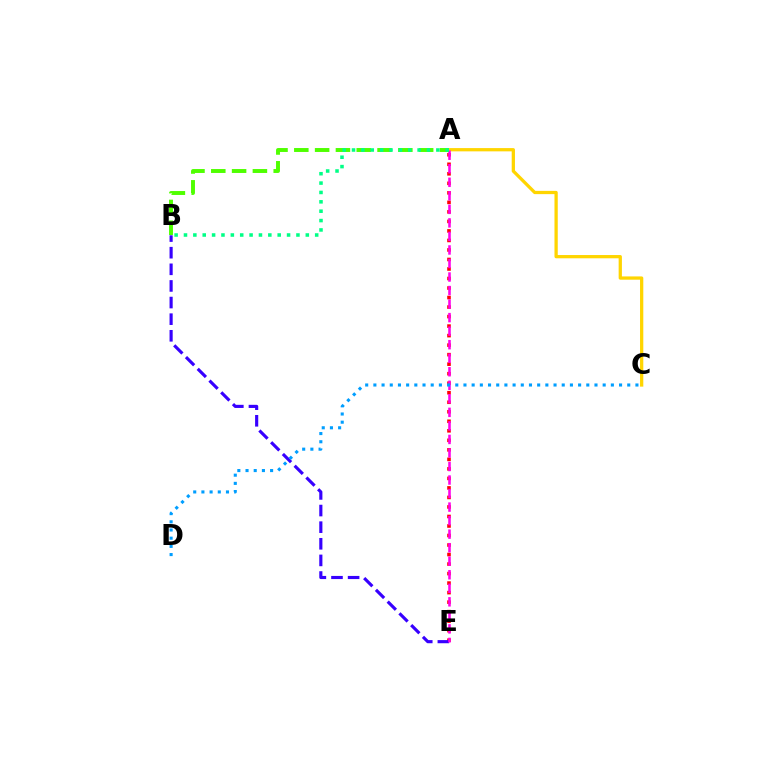{('A', 'C'): [{'color': '#ffd500', 'line_style': 'solid', 'thickness': 2.35}], ('A', 'E'): [{'color': '#ff0000', 'line_style': 'dotted', 'thickness': 2.59}, {'color': '#ff00ed', 'line_style': 'dashed', 'thickness': 1.84}], ('B', 'E'): [{'color': '#3700ff', 'line_style': 'dashed', 'thickness': 2.26}], ('C', 'D'): [{'color': '#009eff', 'line_style': 'dotted', 'thickness': 2.22}], ('A', 'B'): [{'color': '#4fff00', 'line_style': 'dashed', 'thickness': 2.83}, {'color': '#00ff86', 'line_style': 'dotted', 'thickness': 2.55}]}